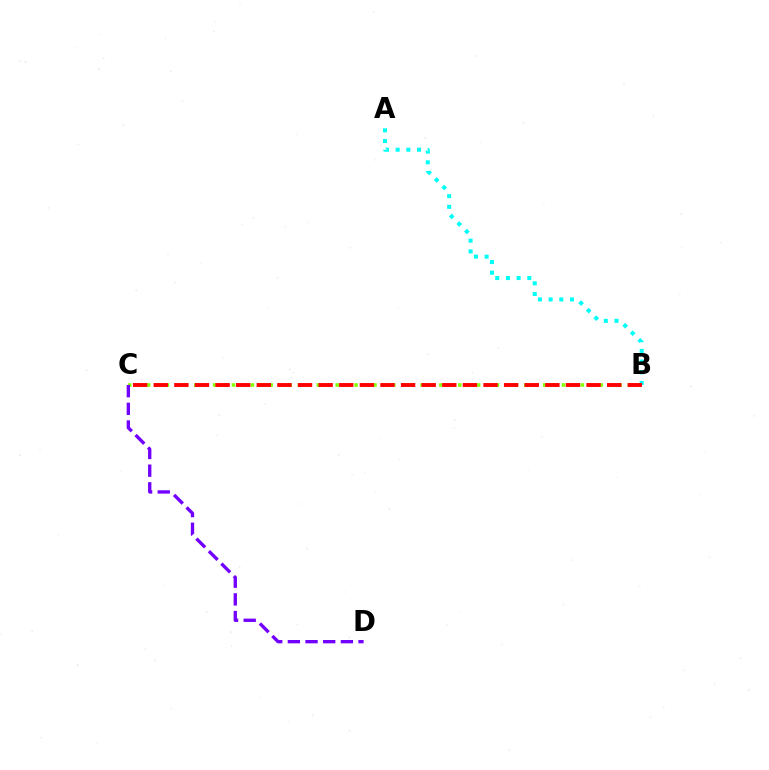{('B', 'C'): [{'color': '#84ff00', 'line_style': 'dotted', 'thickness': 2.56}, {'color': '#ff0000', 'line_style': 'dashed', 'thickness': 2.8}], ('A', 'B'): [{'color': '#00fff6', 'line_style': 'dotted', 'thickness': 2.9}], ('C', 'D'): [{'color': '#7200ff', 'line_style': 'dashed', 'thickness': 2.4}]}